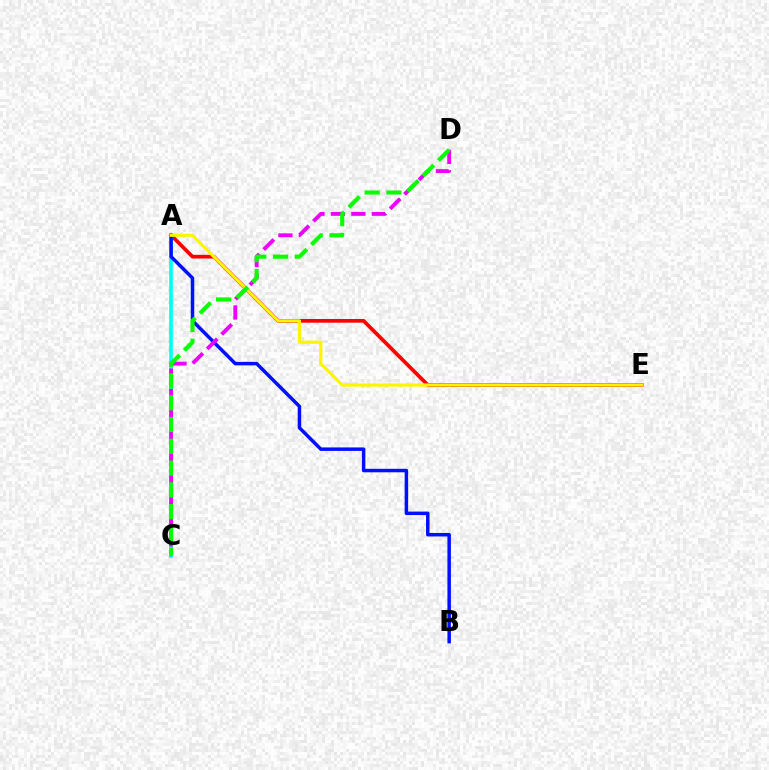{('A', 'E'): [{'color': '#ff0000', 'line_style': 'solid', 'thickness': 2.67}, {'color': '#fcf500', 'line_style': 'solid', 'thickness': 2.29}], ('A', 'C'): [{'color': '#00fff6', 'line_style': 'solid', 'thickness': 2.62}], ('A', 'B'): [{'color': '#0010ff', 'line_style': 'solid', 'thickness': 2.51}], ('C', 'D'): [{'color': '#ee00ff', 'line_style': 'dashed', 'thickness': 2.78}, {'color': '#08ff00', 'line_style': 'dashed', 'thickness': 2.96}]}